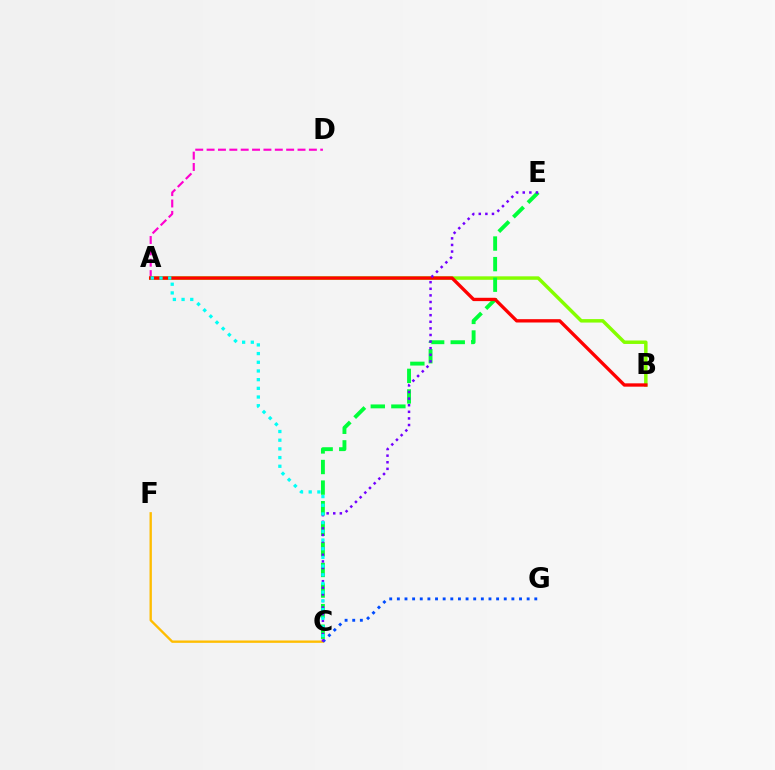{('C', 'F'): [{'color': '#ffbd00', 'line_style': 'solid', 'thickness': 1.7}], ('C', 'G'): [{'color': '#004bff', 'line_style': 'dotted', 'thickness': 2.07}], ('A', 'D'): [{'color': '#ff00cf', 'line_style': 'dashed', 'thickness': 1.54}], ('A', 'B'): [{'color': '#84ff00', 'line_style': 'solid', 'thickness': 2.49}, {'color': '#ff0000', 'line_style': 'solid', 'thickness': 2.4}], ('C', 'E'): [{'color': '#00ff39', 'line_style': 'dashed', 'thickness': 2.8}, {'color': '#7200ff', 'line_style': 'dotted', 'thickness': 1.79}], ('A', 'C'): [{'color': '#00fff6', 'line_style': 'dotted', 'thickness': 2.36}]}